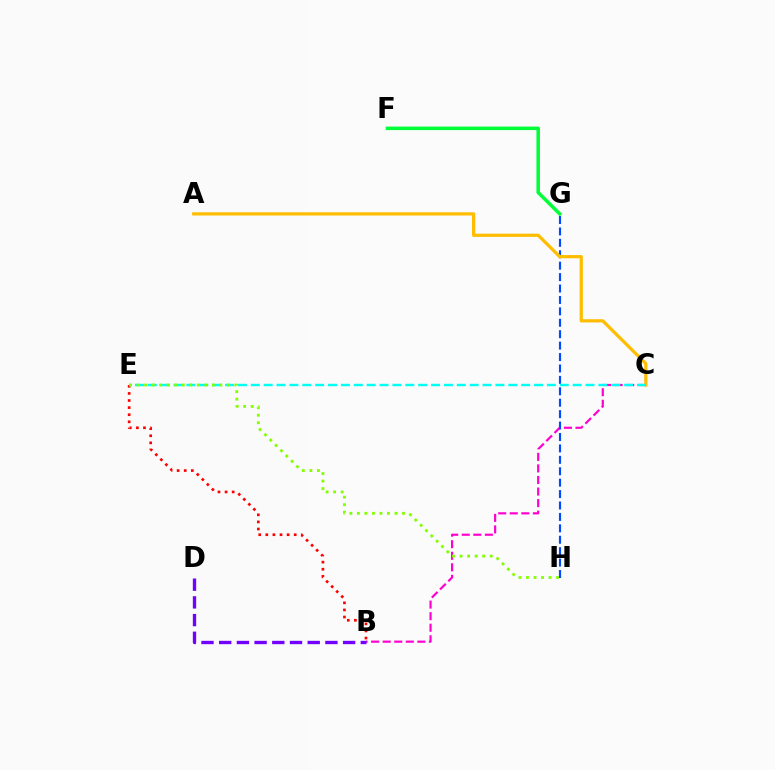{('F', 'G'): [{'color': '#00ff39', 'line_style': 'solid', 'thickness': 2.54}], ('B', 'C'): [{'color': '#ff00cf', 'line_style': 'dashed', 'thickness': 1.57}], ('G', 'H'): [{'color': '#004bff', 'line_style': 'dashed', 'thickness': 1.55}], ('B', 'E'): [{'color': '#ff0000', 'line_style': 'dotted', 'thickness': 1.93}], ('A', 'C'): [{'color': '#ffbd00', 'line_style': 'solid', 'thickness': 2.32}], ('B', 'D'): [{'color': '#7200ff', 'line_style': 'dashed', 'thickness': 2.41}], ('C', 'E'): [{'color': '#00fff6', 'line_style': 'dashed', 'thickness': 1.75}], ('E', 'H'): [{'color': '#84ff00', 'line_style': 'dotted', 'thickness': 2.04}]}